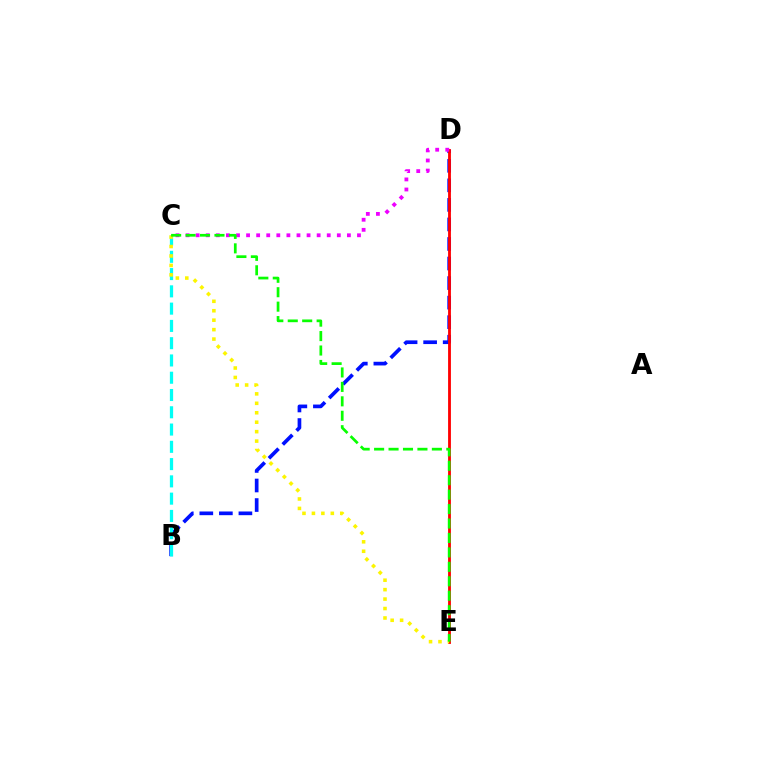{('B', 'D'): [{'color': '#0010ff', 'line_style': 'dashed', 'thickness': 2.66}], ('D', 'E'): [{'color': '#ff0000', 'line_style': 'solid', 'thickness': 2.03}], ('B', 'C'): [{'color': '#00fff6', 'line_style': 'dashed', 'thickness': 2.35}], ('C', 'E'): [{'color': '#fcf500', 'line_style': 'dotted', 'thickness': 2.57}, {'color': '#08ff00', 'line_style': 'dashed', 'thickness': 1.96}], ('C', 'D'): [{'color': '#ee00ff', 'line_style': 'dotted', 'thickness': 2.74}]}